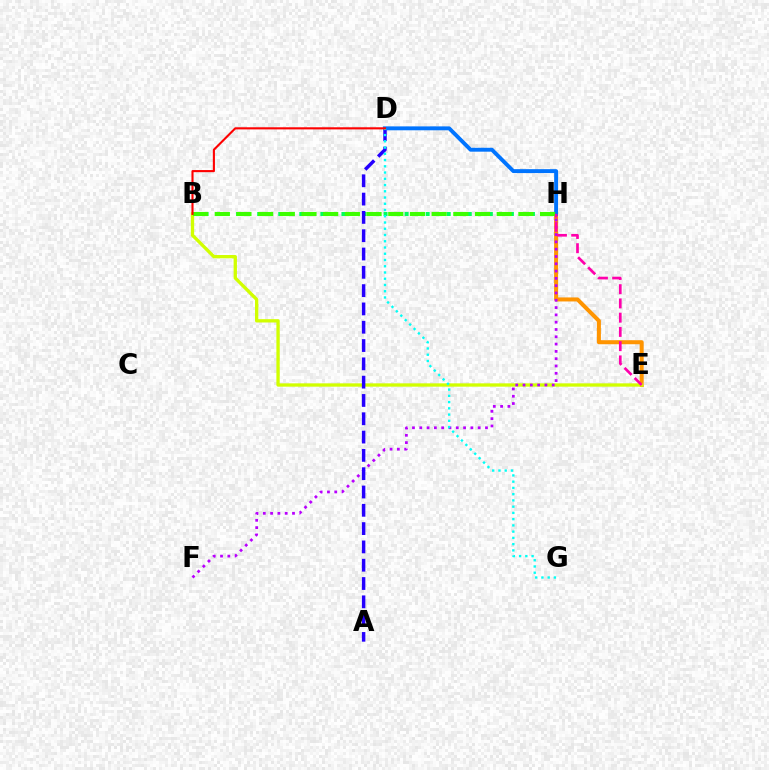{('E', 'H'): [{'color': '#ff9400', 'line_style': 'solid', 'thickness': 2.9}, {'color': '#ff00ac', 'line_style': 'dashed', 'thickness': 1.94}], ('B', 'H'): [{'color': '#00ff5c', 'line_style': 'dotted', 'thickness': 2.86}, {'color': '#3dff00', 'line_style': 'dashed', 'thickness': 2.95}], ('B', 'E'): [{'color': '#d1ff00', 'line_style': 'solid', 'thickness': 2.39}], ('F', 'H'): [{'color': '#b900ff', 'line_style': 'dotted', 'thickness': 1.98}], ('A', 'D'): [{'color': '#2500ff', 'line_style': 'dashed', 'thickness': 2.49}], ('D', 'H'): [{'color': '#0074ff', 'line_style': 'solid', 'thickness': 2.81}], ('D', 'G'): [{'color': '#00fff6', 'line_style': 'dotted', 'thickness': 1.7}], ('B', 'D'): [{'color': '#ff0000', 'line_style': 'solid', 'thickness': 1.52}]}